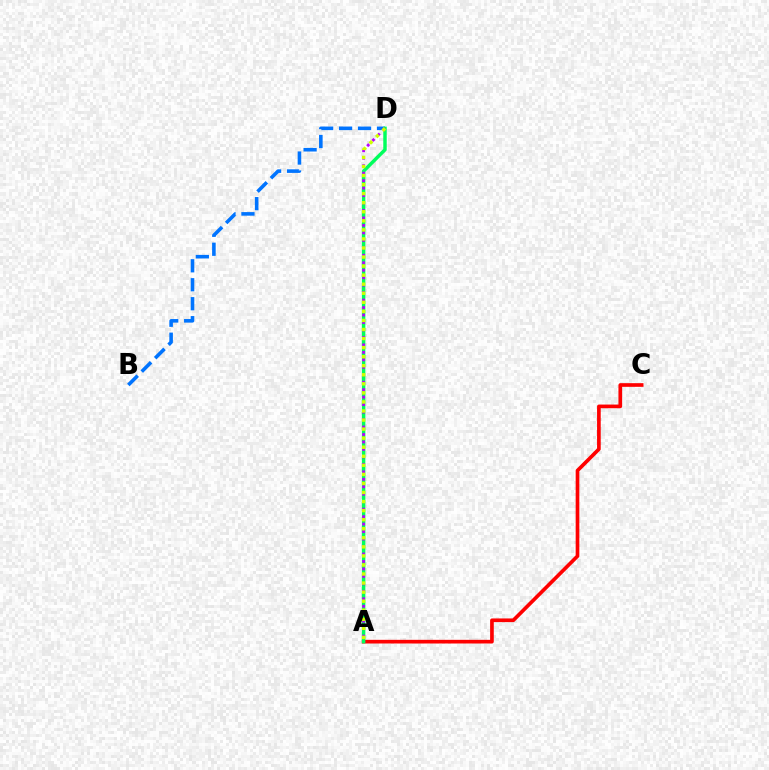{('A', 'C'): [{'color': '#ff0000', 'line_style': 'solid', 'thickness': 2.64}], ('B', 'D'): [{'color': '#0074ff', 'line_style': 'dashed', 'thickness': 2.58}], ('A', 'D'): [{'color': '#00ff5c', 'line_style': 'solid', 'thickness': 2.49}, {'color': '#b900ff', 'line_style': 'dotted', 'thickness': 2.03}, {'color': '#d1ff00', 'line_style': 'dotted', 'thickness': 2.46}]}